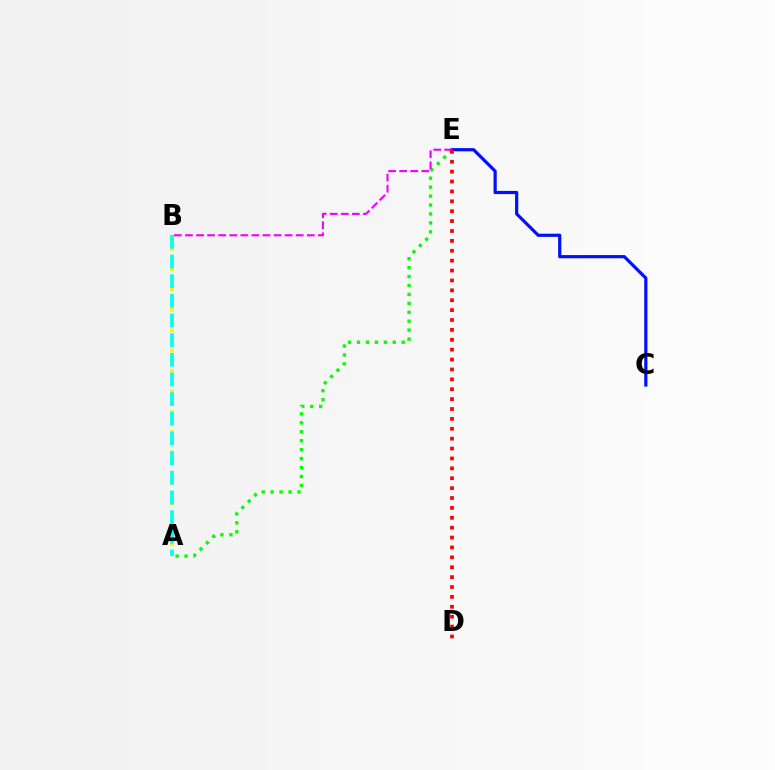{('A', 'E'): [{'color': '#08ff00', 'line_style': 'dotted', 'thickness': 2.43}], ('A', 'B'): [{'color': '#fcf500', 'line_style': 'dotted', 'thickness': 2.76}, {'color': '#00fff6', 'line_style': 'dashed', 'thickness': 2.67}], ('C', 'E'): [{'color': '#0010ff', 'line_style': 'solid', 'thickness': 2.3}], ('B', 'E'): [{'color': '#ee00ff', 'line_style': 'dashed', 'thickness': 1.5}], ('D', 'E'): [{'color': '#ff0000', 'line_style': 'dotted', 'thickness': 2.69}]}